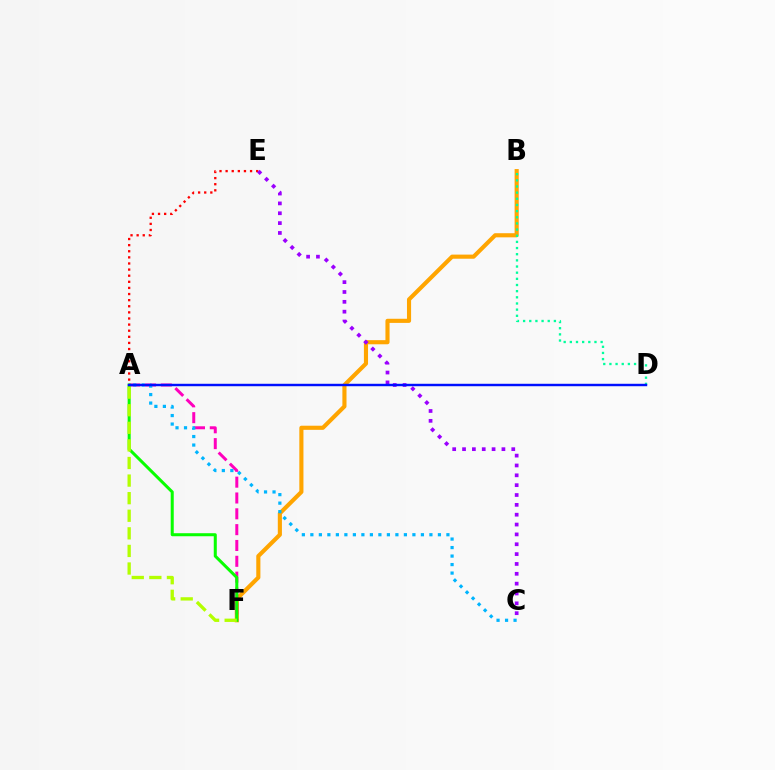{('B', 'F'): [{'color': '#ffa500', 'line_style': 'solid', 'thickness': 2.97}], ('A', 'E'): [{'color': '#ff0000', 'line_style': 'dotted', 'thickness': 1.66}], ('A', 'F'): [{'color': '#ff00bd', 'line_style': 'dashed', 'thickness': 2.15}, {'color': '#08ff00', 'line_style': 'solid', 'thickness': 2.18}, {'color': '#b3ff00', 'line_style': 'dashed', 'thickness': 2.39}], ('B', 'D'): [{'color': '#00ff9d', 'line_style': 'dotted', 'thickness': 1.67}], ('C', 'E'): [{'color': '#9b00ff', 'line_style': 'dotted', 'thickness': 2.68}], ('A', 'C'): [{'color': '#00b5ff', 'line_style': 'dotted', 'thickness': 2.31}], ('A', 'D'): [{'color': '#0010ff', 'line_style': 'solid', 'thickness': 1.75}]}